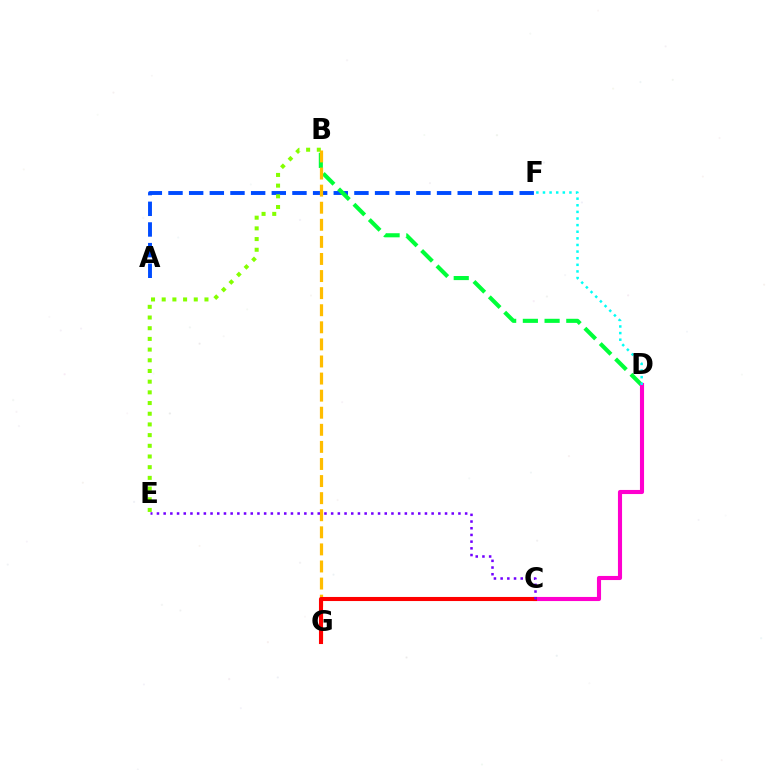{('A', 'F'): [{'color': '#004bff', 'line_style': 'dashed', 'thickness': 2.81}], ('B', 'E'): [{'color': '#84ff00', 'line_style': 'dotted', 'thickness': 2.9}], ('B', 'D'): [{'color': '#00ff39', 'line_style': 'dashed', 'thickness': 2.95}], ('C', 'D'): [{'color': '#ff00cf', 'line_style': 'solid', 'thickness': 2.95}], ('B', 'G'): [{'color': '#ffbd00', 'line_style': 'dashed', 'thickness': 2.32}], ('D', 'F'): [{'color': '#00fff6', 'line_style': 'dotted', 'thickness': 1.8}], ('C', 'G'): [{'color': '#ff0000', 'line_style': 'solid', 'thickness': 2.93}], ('C', 'E'): [{'color': '#7200ff', 'line_style': 'dotted', 'thickness': 1.82}]}